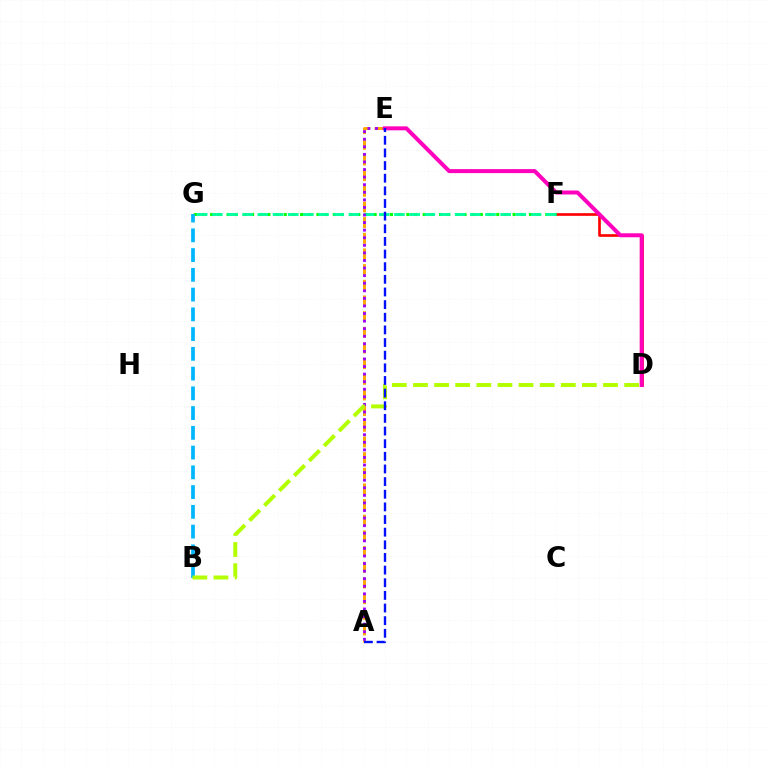{('D', 'F'): [{'color': '#ff0000', 'line_style': 'solid', 'thickness': 1.91}], ('A', 'E'): [{'color': '#ffa500', 'line_style': 'dashed', 'thickness': 2.13}, {'color': '#9b00ff', 'line_style': 'dotted', 'thickness': 2.06}, {'color': '#0010ff', 'line_style': 'dashed', 'thickness': 1.72}], ('F', 'G'): [{'color': '#08ff00', 'line_style': 'dotted', 'thickness': 2.22}, {'color': '#00ff9d', 'line_style': 'dashed', 'thickness': 2.06}], ('D', 'E'): [{'color': '#ff00bd', 'line_style': 'solid', 'thickness': 2.87}], ('B', 'G'): [{'color': '#00b5ff', 'line_style': 'dashed', 'thickness': 2.68}], ('B', 'D'): [{'color': '#b3ff00', 'line_style': 'dashed', 'thickness': 2.87}]}